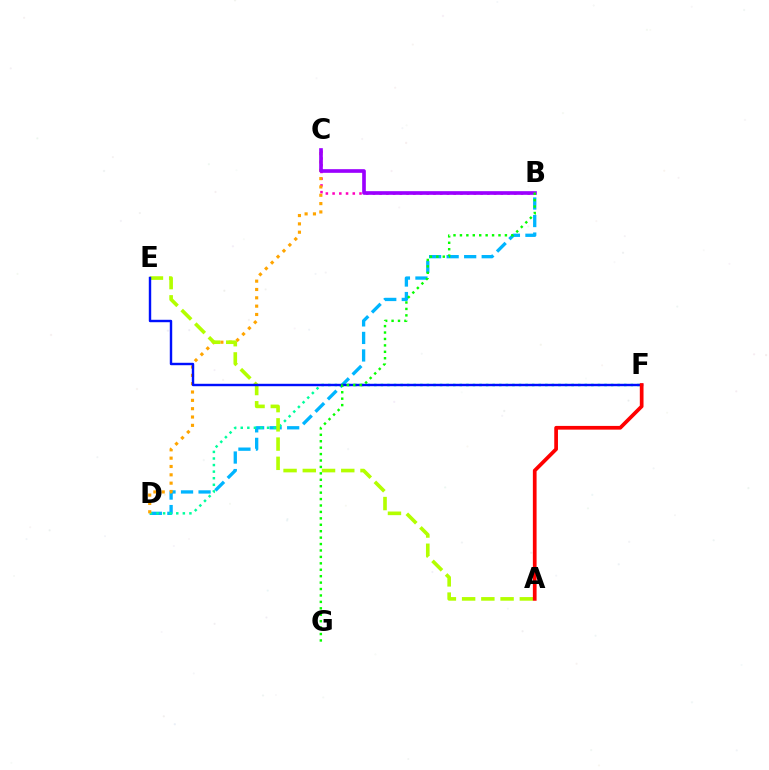{('B', 'D'): [{'color': '#00b5ff', 'line_style': 'dashed', 'thickness': 2.38}], ('D', 'F'): [{'color': '#00ff9d', 'line_style': 'dotted', 'thickness': 1.79}], ('B', 'C'): [{'color': '#ff00bd', 'line_style': 'dotted', 'thickness': 1.83}, {'color': '#9b00ff', 'line_style': 'solid', 'thickness': 2.63}], ('C', 'D'): [{'color': '#ffa500', 'line_style': 'dotted', 'thickness': 2.26}], ('A', 'E'): [{'color': '#b3ff00', 'line_style': 'dashed', 'thickness': 2.61}], ('E', 'F'): [{'color': '#0010ff', 'line_style': 'solid', 'thickness': 1.74}], ('A', 'F'): [{'color': '#ff0000', 'line_style': 'solid', 'thickness': 2.68}], ('B', 'G'): [{'color': '#08ff00', 'line_style': 'dotted', 'thickness': 1.75}]}